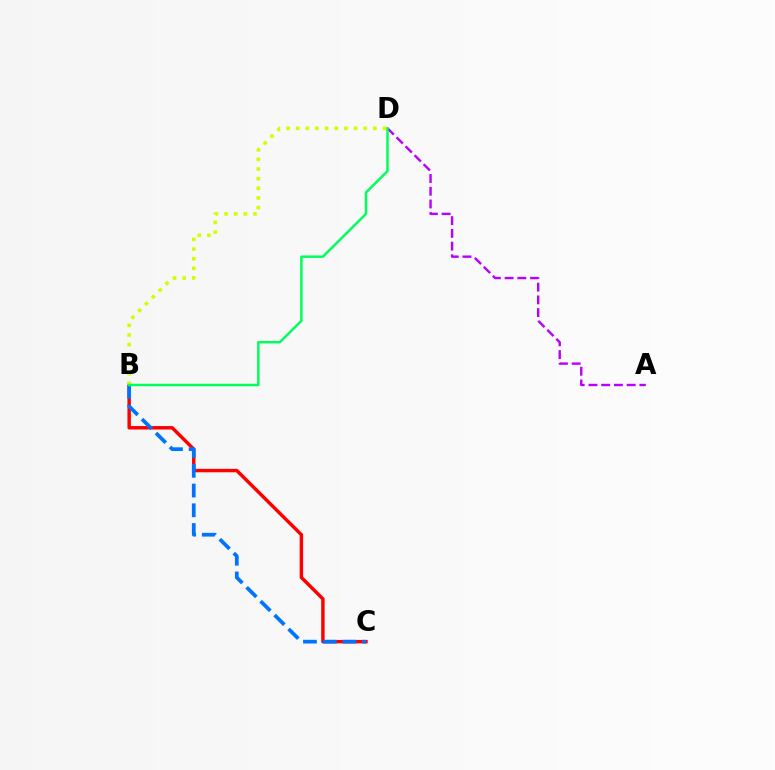{('A', 'D'): [{'color': '#b900ff', 'line_style': 'dashed', 'thickness': 1.73}], ('B', 'C'): [{'color': '#ff0000', 'line_style': 'solid', 'thickness': 2.48}, {'color': '#0074ff', 'line_style': 'dashed', 'thickness': 2.68}], ('B', 'D'): [{'color': '#d1ff00', 'line_style': 'dotted', 'thickness': 2.62}, {'color': '#00ff5c', 'line_style': 'solid', 'thickness': 1.78}]}